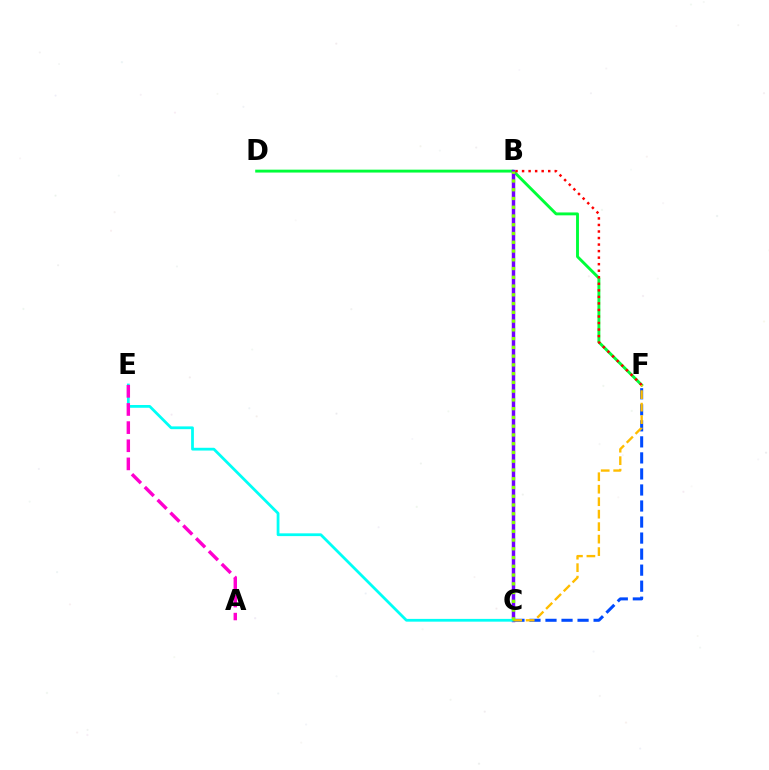{('D', 'F'): [{'color': '#00ff39', 'line_style': 'solid', 'thickness': 2.08}], ('B', 'C'): [{'color': '#7200ff', 'line_style': 'solid', 'thickness': 2.48}, {'color': '#84ff00', 'line_style': 'dotted', 'thickness': 2.38}], ('C', 'E'): [{'color': '#00fff6', 'line_style': 'solid', 'thickness': 2.0}], ('C', 'F'): [{'color': '#004bff', 'line_style': 'dashed', 'thickness': 2.18}, {'color': '#ffbd00', 'line_style': 'dashed', 'thickness': 1.7}], ('B', 'F'): [{'color': '#ff0000', 'line_style': 'dotted', 'thickness': 1.78}], ('A', 'E'): [{'color': '#ff00cf', 'line_style': 'dashed', 'thickness': 2.46}]}